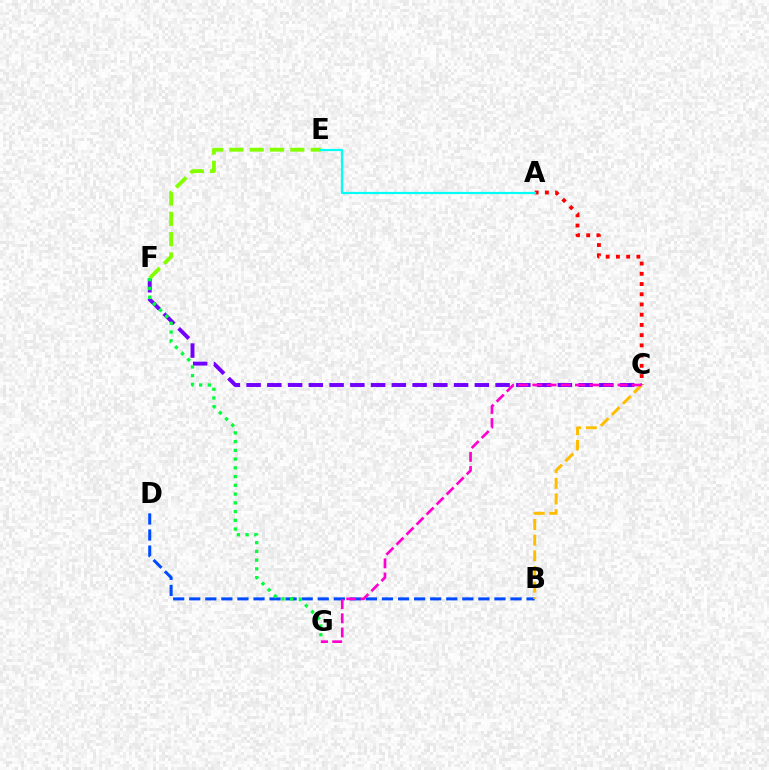{('B', 'D'): [{'color': '#004bff', 'line_style': 'dashed', 'thickness': 2.18}], ('C', 'F'): [{'color': '#7200ff', 'line_style': 'dashed', 'thickness': 2.82}], ('A', 'C'): [{'color': '#ff0000', 'line_style': 'dotted', 'thickness': 2.78}], ('B', 'C'): [{'color': '#ffbd00', 'line_style': 'dashed', 'thickness': 2.13}], ('E', 'F'): [{'color': '#84ff00', 'line_style': 'dashed', 'thickness': 2.76}], ('C', 'G'): [{'color': '#ff00cf', 'line_style': 'dashed', 'thickness': 1.93}], ('F', 'G'): [{'color': '#00ff39', 'line_style': 'dotted', 'thickness': 2.38}], ('A', 'E'): [{'color': '#00fff6', 'line_style': 'solid', 'thickness': 1.59}]}